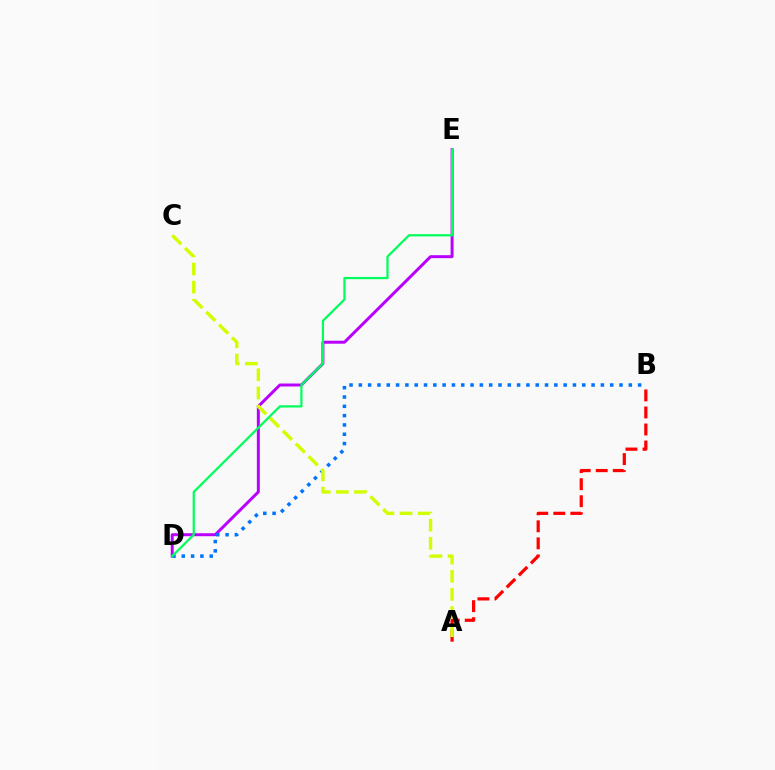{('D', 'E'): [{'color': '#b900ff', 'line_style': 'solid', 'thickness': 2.14}, {'color': '#00ff5c', 'line_style': 'solid', 'thickness': 1.61}], ('B', 'D'): [{'color': '#0074ff', 'line_style': 'dotted', 'thickness': 2.53}], ('A', 'B'): [{'color': '#ff0000', 'line_style': 'dashed', 'thickness': 2.31}], ('A', 'C'): [{'color': '#d1ff00', 'line_style': 'dashed', 'thickness': 2.47}]}